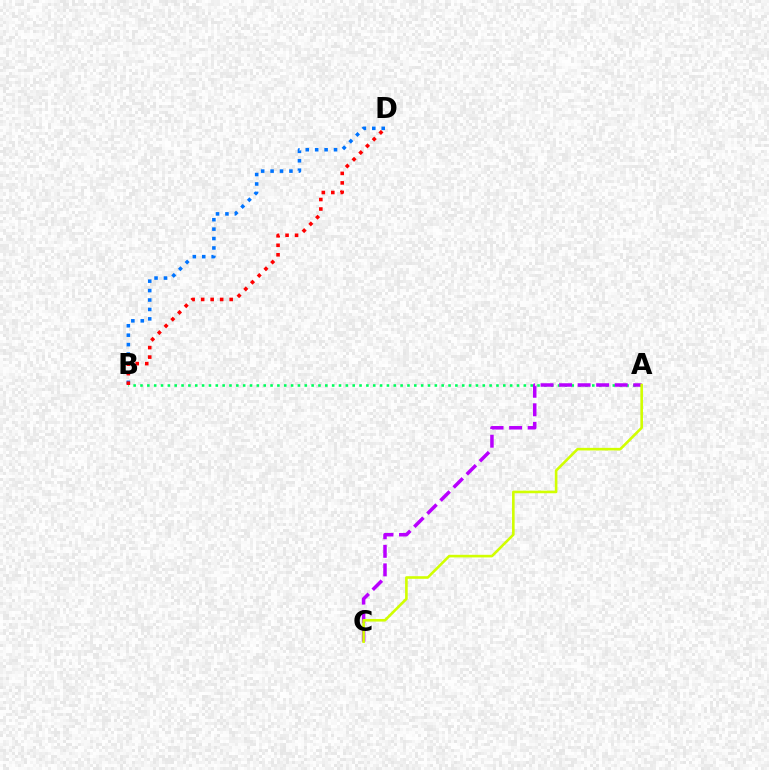{('A', 'B'): [{'color': '#00ff5c', 'line_style': 'dotted', 'thickness': 1.86}], ('A', 'C'): [{'color': '#b900ff', 'line_style': 'dashed', 'thickness': 2.52}, {'color': '#d1ff00', 'line_style': 'solid', 'thickness': 1.87}], ('B', 'D'): [{'color': '#0074ff', 'line_style': 'dotted', 'thickness': 2.56}, {'color': '#ff0000', 'line_style': 'dotted', 'thickness': 2.58}]}